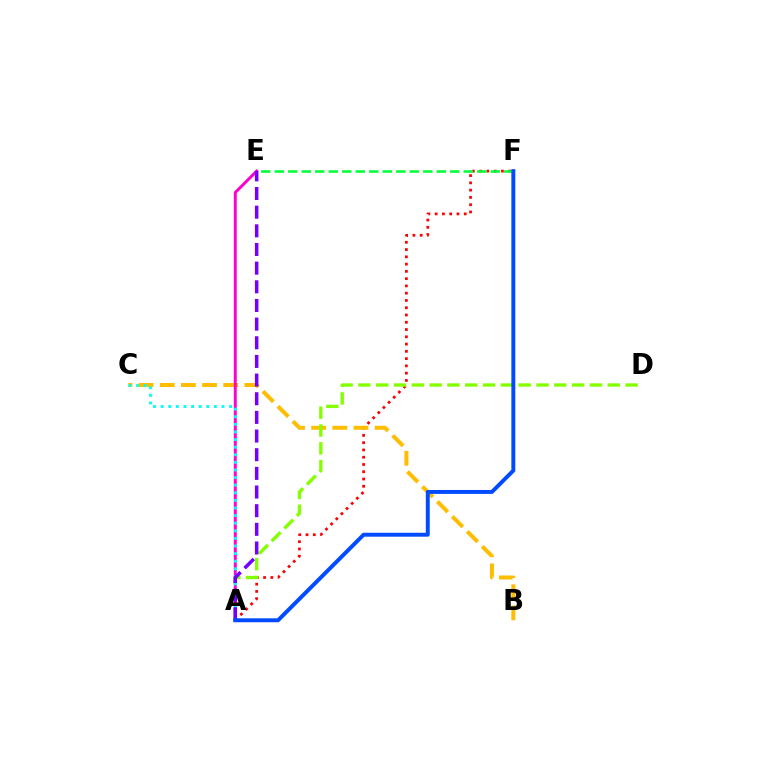{('A', 'F'): [{'color': '#ff0000', 'line_style': 'dotted', 'thickness': 1.98}, {'color': '#004bff', 'line_style': 'solid', 'thickness': 2.83}], ('B', 'C'): [{'color': '#ffbd00', 'line_style': 'dashed', 'thickness': 2.87}], ('A', 'D'): [{'color': '#84ff00', 'line_style': 'dashed', 'thickness': 2.42}], ('A', 'E'): [{'color': '#ff00cf', 'line_style': 'solid', 'thickness': 2.13}, {'color': '#7200ff', 'line_style': 'dashed', 'thickness': 2.53}], ('A', 'C'): [{'color': '#00fff6', 'line_style': 'dotted', 'thickness': 2.07}], ('E', 'F'): [{'color': '#00ff39', 'line_style': 'dashed', 'thickness': 1.83}]}